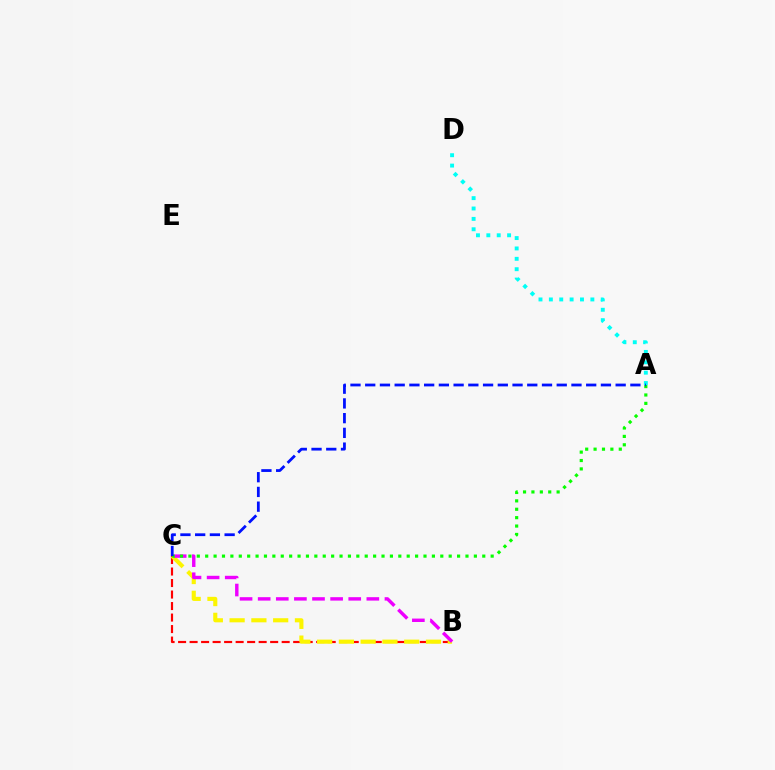{('A', 'D'): [{'color': '#00fff6', 'line_style': 'dotted', 'thickness': 2.82}], ('B', 'C'): [{'color': '#ff0000', 'line_style': 'dashed', 'thickness': 1.56}, {'color': '#fcf500', 'line_style': 'dashed', 'thickness': 2.96}, {'color': '#ee00ff', 'line_style': 'dashed', 'thickness': 2.46}], ('A', 'C'): [{'color': '#08ff00', 'line_style': 'dotted', 'thickness': 2.28}, {'color': '#0010ff', 'line_style': 'dashed', 'thickness': 2.0}]}